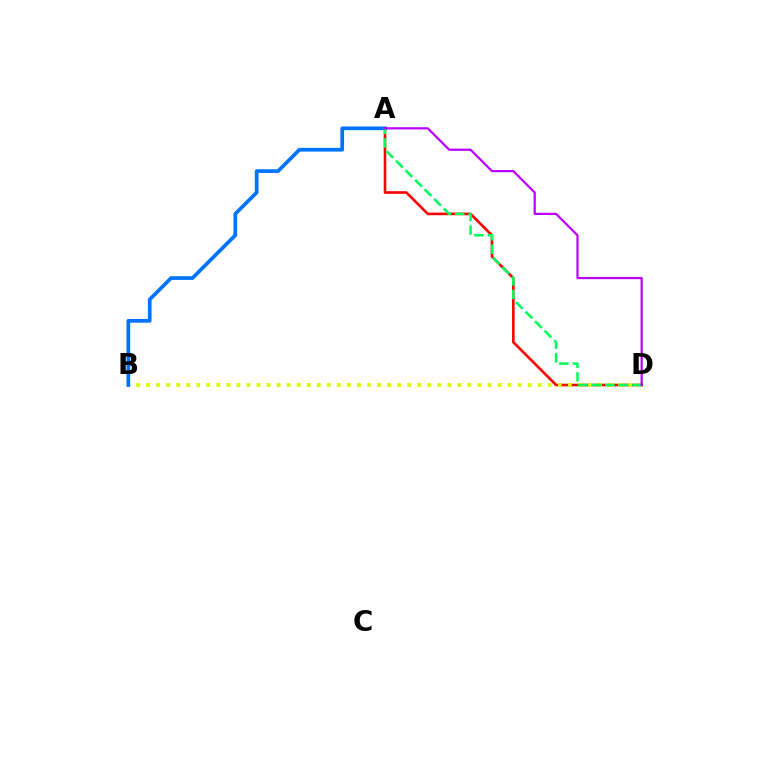{('A', 'D'): [{'color': '#ff0000', 'line_style': 'solid', 'thickness': 1.89}, {'color': '#00ff5c', 'line_style': 'dashed', 'thickness': 1.84}, {'color': '#b900ff', 'line_style': 'solid', 'thickness': 1.6}], ('B', 'D'): [{'color': '#d1ff00', 'line_style': 'dotted', 'thickness': 2.73}], ('A', 'B'): [{'color': '#0074ff', 'line_style': 'solid', 'thickness': 2.67}]}